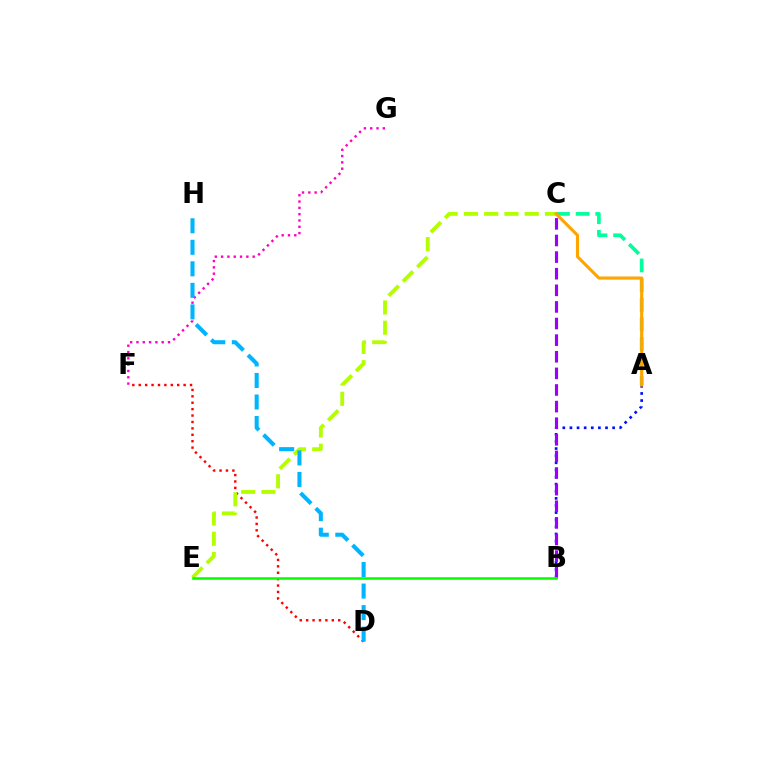{('A', 'C'): [{'color': '#00ff9d', 'line_style': 'dashed', 'thickness': 2.67}, {'color': '#ffa500', 'line_style': 'solid', 'thickness': 2.24}], ('F', 'G'): [{'color': '#ff00bd', 'line_style': 'dotted', 'thickness': 1.71}], ('D', 'F'): [{'color': '#ff0000', 'line_style': 'dotted', 'thickness': 1.74}], ('A', 'B'): [{'color': '#0010ff', 'line_style': 'dotted', 'thickness': 1.93}], ('C', 'E'): [{'color': '#b3ff00', 'line_style': 'dashed', 'thickness': 2.75}], ('B', 'C'): [{'color': '#9b00ff', 'line_style': 'dashed', 'thickness': 2.26}], ('B', 'E'): [{'color': '#08ff00', 'line_style': 'solid', 'thickness': 1.85}], ('D', 'H'): [{'color': '#00b5ff', 'line_style': 'dashed', 'thickness': 2.93}]}